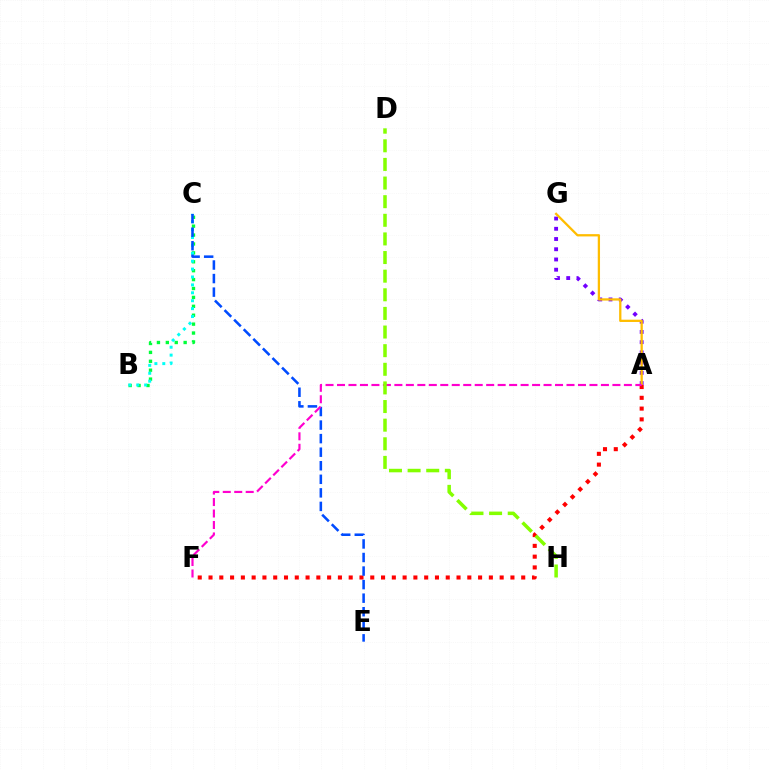{('B', 'C'): [{'color': '#00ff39', 'line_style': 'dotted', 'thickness': 2.42}, {'color': '#00fff6', 'line_style': 'dotted', 'thickness': 2.15}], ('A', 'G'): [{'color': '#7200ff', 'line_style': 'dotted', 'thickness': 2.78}, {'color': '#ffbd00', 'line_style': 'solid', 'thickness': 1.64}], ('A', 'F'): [{'color': '#ff0000', 'line_style': 'dotted', 'thickness': 2.93}, {'color': '#ff00cf', 'line_style': 'dashed', 'thickness': 1.56}], ('C', 'E'): [{'color': '#004bff', 'line_style': 'dashed', 'thickness': 1.84}], ('D', 'H'): [{'color': '#84ff00', 'line_style': 'dashed', 'thickness': 2.53}]}